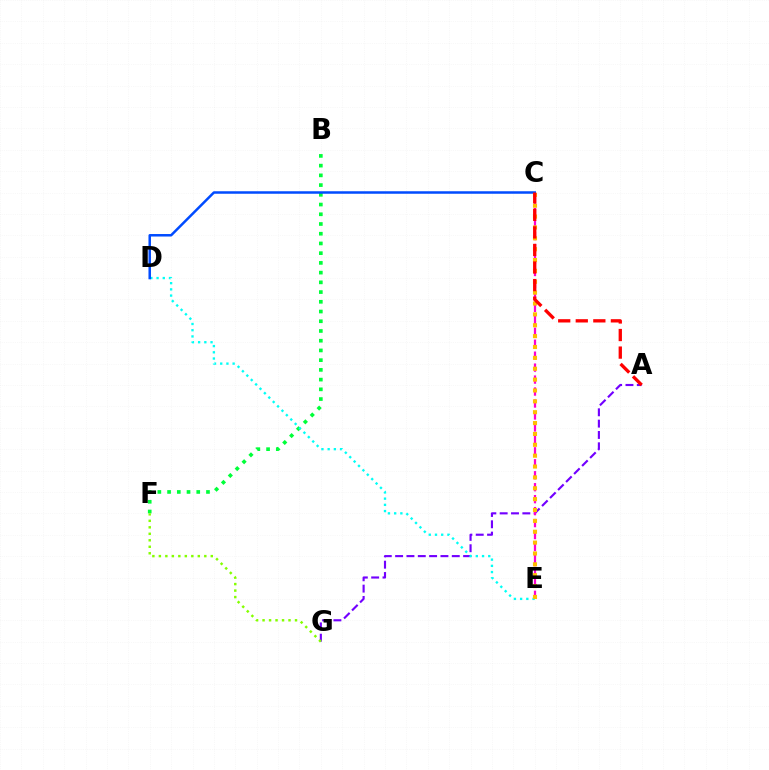{('B', 'F'): [{'color': '#00ff39', 'line_style': 'dotted', 'thickness': 2.64}], ('A', 'G'): [{'color': '#7200ff', 'line_style': 'dashed', 'thickness': 1.54}], ('D', 'E'): [{'color': '#00fff6', 'line_style': 'dotted', 'thickness': 1.69}], ('C', 'D'): [{'color': '#004bff', 'line_style': 'solid', 'thickness': 1.8}], ('C', 'E'): [{'color': '#ff00cf', 'line_style': 'dashed', 'thickness': 1.62}, {'color': '#ffbd00', 'line_style': 'dotted', 'thickness': 2.95}], ('F', 'G'): [{'color': '#84ff00', 'line_style': 'dotted', 'thickness': 1.76}], ('A', 'C'): [{'color': '#ff0000', 'line_style': 'dashed', 'thickness': 2.39}]}